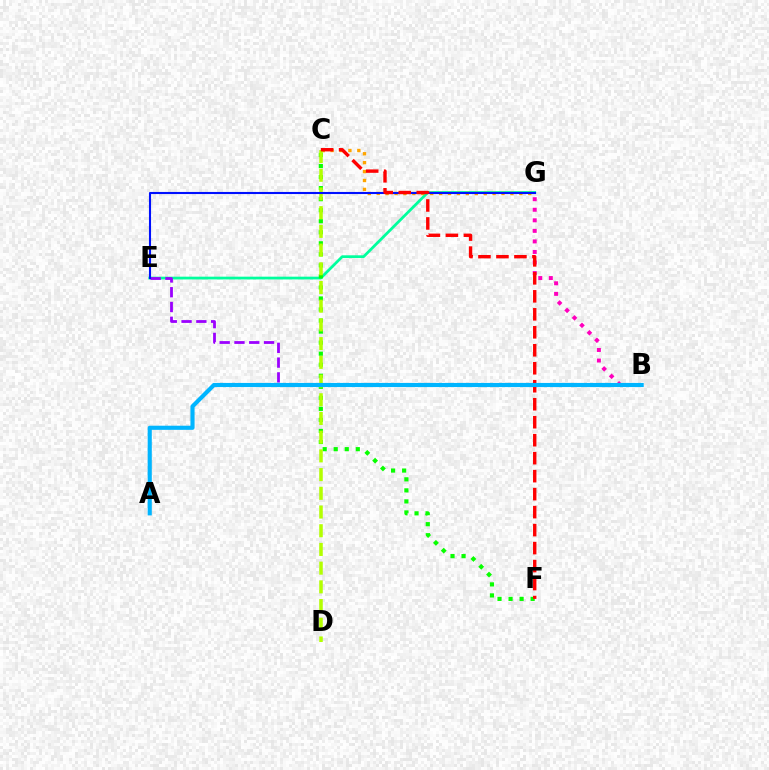{('E', 'G'): [{'color': '#00ff9d', 'line_style': 'solid', 'thickness': 1.99}, {'color': '#0010ff', 'line_style': 'solid', 'thickness': 1.51}], ('B', 'G'): [{'color': '#ff00bd', 'line_style': 'dotted', 'thickness': 2.87}], ('C', 'F'): [{'color': '#08ff00', 'line_style': 'dotted', 'thickness': 3.0}, {'color': '#ff0000', 'line_style': 'dashed', 'thickness': 2.44}], ('C', 'G'): [{'color': '#ffa500', 'line_style': 'dotted', 'thickness': 2.42}], ('C', 'D'): [{'color': '#b3ff00', 'line_style': 'dashed', 'thickness': 2.54}], ('B', 'E'): [{'color': '#9b00ff', 'line_style': 'dashed', 'thickness': 2.01}], ('A', 'B'): [{'color': '#00b5ff', 'line_style': 'solid', 'thickness': 2.98}]}